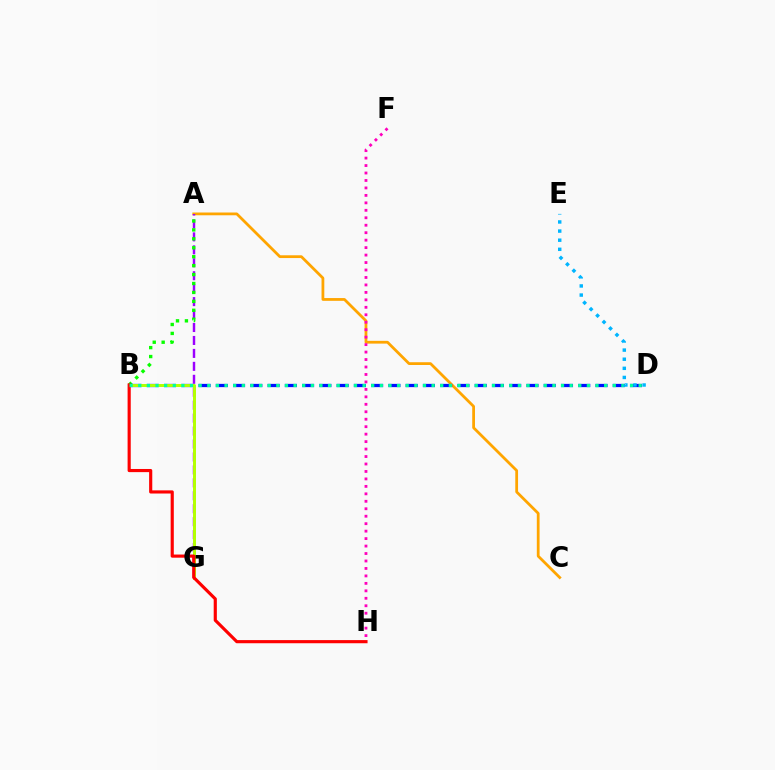{('A', 'C'): [{'color': '#ffa500', 'line_style': 'solid', 'thickness': 1.99}], ('A', 'G'): [{'color': '#9b00ff', 'line_style': 'dashed', 'thickness': 1.76}], ('A', 'B'): [{'color': '#08ff00', 'line_style': 'dotted', 'thickness': 2.43}], ('B', 'D'): [{'color': '#0010ff', 'line_style': 'dashed', 'thickness': 2.34}, {'color': '#00ff9d', 'line_style': 'dotted', 'thickness': 2.34}], ('B', 'G'): [{'color': '#b3ff00', 'line_style': 'solid', 'thickness': 2.13}], ('B', 'H'): [{'color': '#ff0000', 'line_style': 'solid', 'thickness': 2.27}], ('F', 'H'): [{'color': '#ff00bd', 'line_style': 'dotted', 'thickness': 2.03}], ('D', 'E'): [{'color': '#00b5ff', 'line_style': 'dotted', 'thickness': 2.48}]}